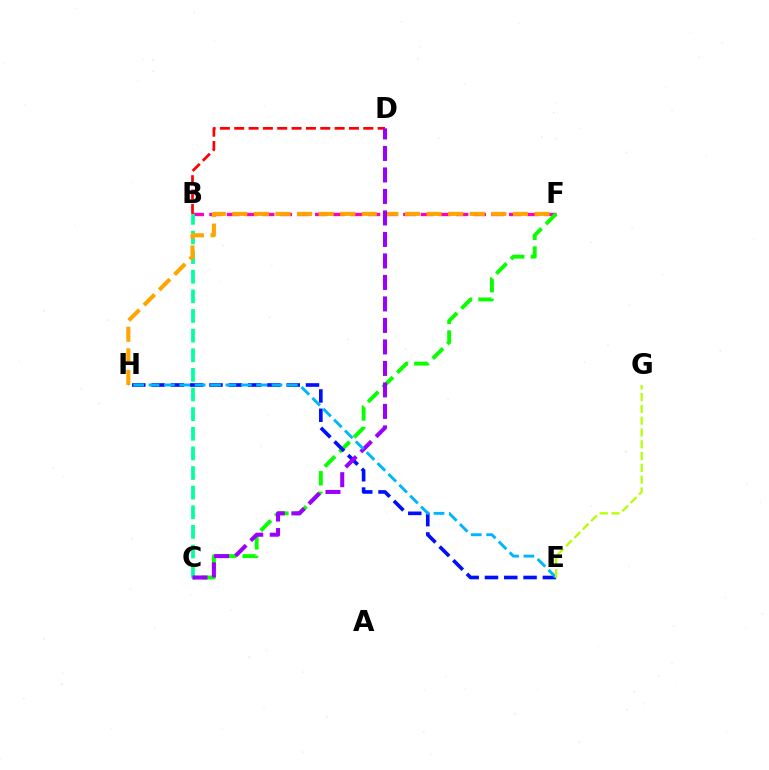{('B', 'D'): [{'color': '#ff0000', 'line_style': 'dashed', 'thickness': 1.95}], ('B', 'F'): [{'color': '#ff00bd', 'line_style': 'dashed', 'thickness': 2.39}], ('C', 'F'): [{'color': '#08ff00', 'line_style': 'dashed', 'thickness': 2.8}], ('B', 'C'): [{'color': '#00ff9d', 'line_style': 'dashed', 'thickness': 2.67}], ('E', 'H'): [{'color': '#0010ff', 'line_style': 'dashed', 'thickness': 2.62}, {'color': '#00b5ff', 'line_style': 'dashed', 'thickness': 2.09}], ('F', 'H'): [{'color': '#ffa500', 'line_style': 'dashed', 'thickness': 2.93}], ('C', 'D'): [{'color': '#9b00ff', 'line_style': 'dashed', 'thickness': 2.92}], ('E', 'G'): [{'color': '#b3ff00', 'line_style': 'dashed', 'thickness': 1.6}]}